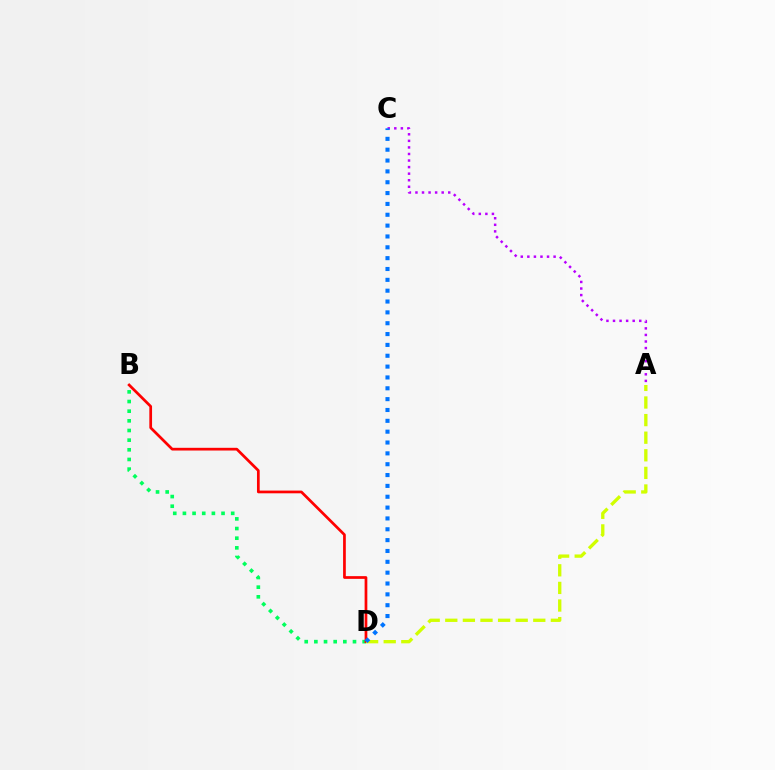{('B', 'D'): [{'color': '#00ff5c', 'line_style': 'dotted', 'thickness': 2.62}, {'color': '#ff0000', 'line_style': 'solid', 'thickness': 1.96}], ('A', 'D'): [{'color': '#d1ff00', 'line_style': 'dashed', 'thickness': 2.39}], ('A', 'C'): [{'color': '#b900ff', 'line_style': 'dotted', 'thickness': 1.78}], ('C', 'D'): [{'color': '#0074ff', 'line_style': 'dotted', 'thickness': 2.95}]}